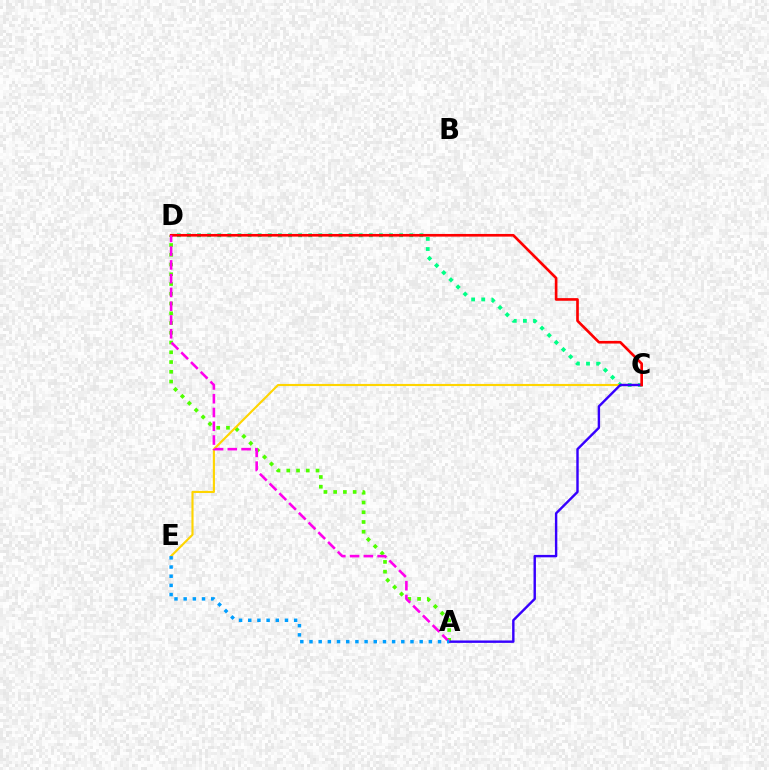{('C', 'D'): [{'color': '#00ff86', 'line_style': 'dotted', 'thickness': 2.74}, {'color': '#ff0000', 'line_style': 'solid', 'thickness': 1.91}], ('A', 'D'): [{'color': '#4fff00', 'line_style': 'dotted', 'thickness': 2.65}, {'color': '#ff00ed', 'line_style': 'dashed', 'thickness': 1.87}], ('C', 'E'): [{'color': '#ffd500', 'line_style': 'solid', 'thickness': 1.54}], ('A', 'C'): [{'color': '#3700ff', 'line_style': 'solid', 'thickness': 1.74}], ('A', 'E'): [{'color': '#009eff', 'line_style': 'dotted', 'thickness': 2.49}]}